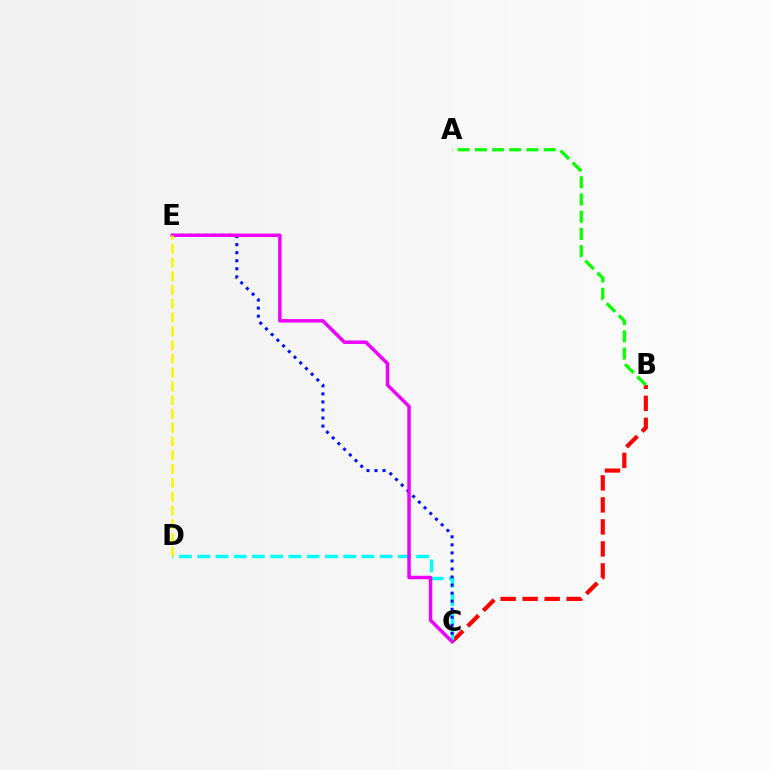{('B', 'C'): [{'color': '#ff0000', 'line_style': 'dashed', 'thickness': 2.99}], ('C', 'D'): [{'color': '#00fff6', 'line_style': 'dashed', 'thickness': 2.48}], ('C', 'E'): [{'color': '#0010ff', 'line_style': 'dotted', 'thickness': 2.19}, {'color': '#ee00ff', 'line_style': 'solid', 'thickness': 2.5}], ('D', 'E'): [{'color': '#fcf500', 'line_style': 'dashed', 'thickness': 1.87}], ('A', 'B'): [{'color': '#08ff00', 'line_style': 'dashed', 'thickness': 2.34}]}